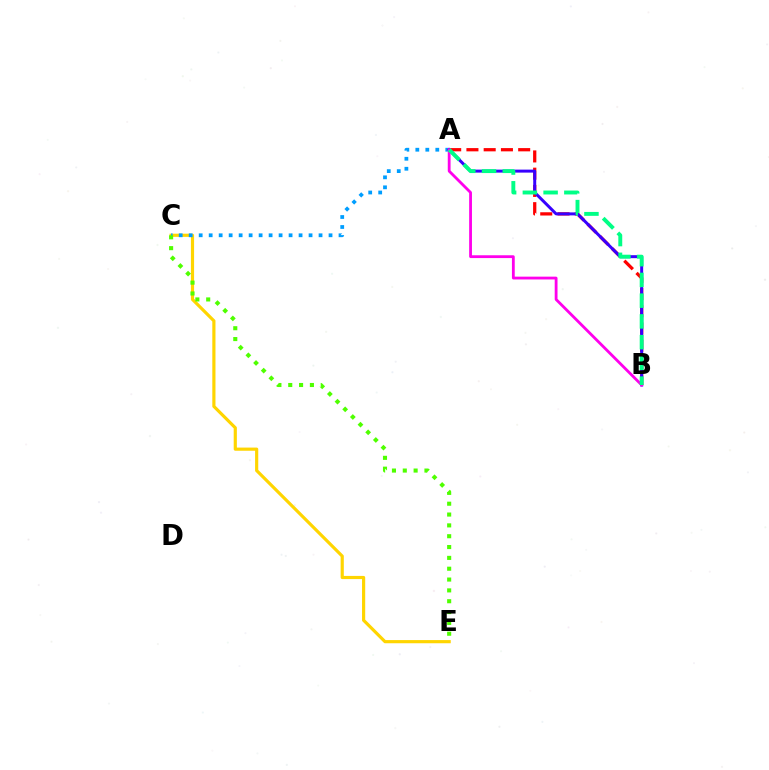{('C', 'E'): [{'color': '#ffd500', 'line_style': 'solid', 'thickness': 2.28}, {'color': '#4fff00', 'line_style': 'dotted', 'thickness': 2.94}], ('A', 'C'): [{'color': '#009eff', 'line_style': 'dotted', 'thickness': 2.71}], ('A', 'B'): [{'color': '#ff0000', 'line_style': 'dashed', 'thickness': 2.34}, {'color': '#3700ff', 'line_style': 'solid', 'thickness': 2.15}, {'color': '#ff00ed', 'line_style': 'solid', 'thickness': 2.03}, {'color': '#00ff86', 'line_style': 'dashed', 'thickness': 2.82}]}